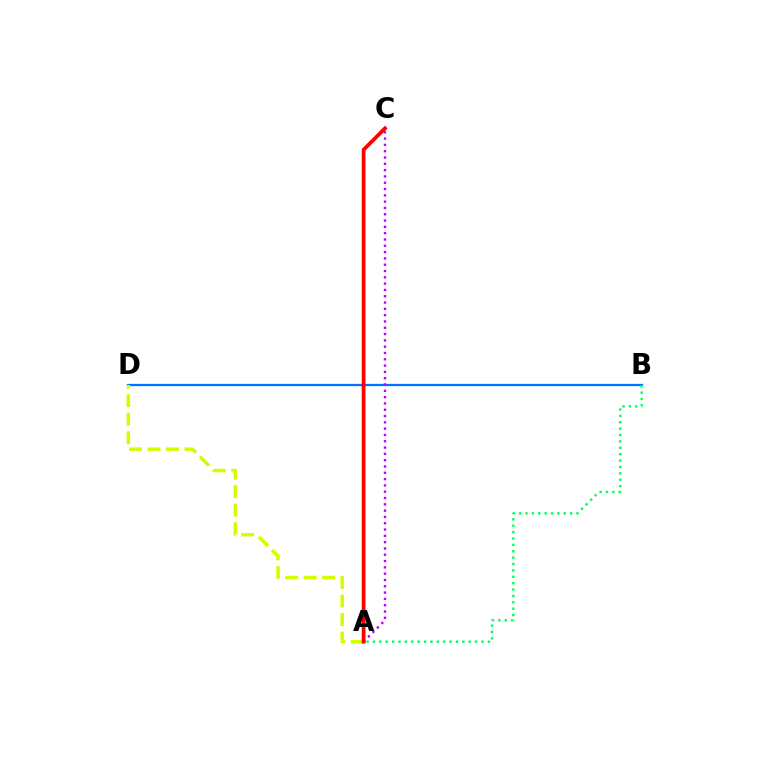{('B', 'D'): [{'color': '#0074ff', 'line_style': 'solid', 'thickness': 1.63}], ('A', 'C'): [{'color': '#b900ff', 'line_style': 'dotted', 'thickness': 1.71}, {'color': '#ff0000', 'line_style': 'solid', 'thickness': 2.69}], ('A', 'D'): [{'color': '#d1ff00', 'line_style': 'dashed', 'thickness': 2.52}], ('A', 'B'): [{'color': '#00ff5c', 'line_style': 'dotted', 'thickness': 1.73}]}